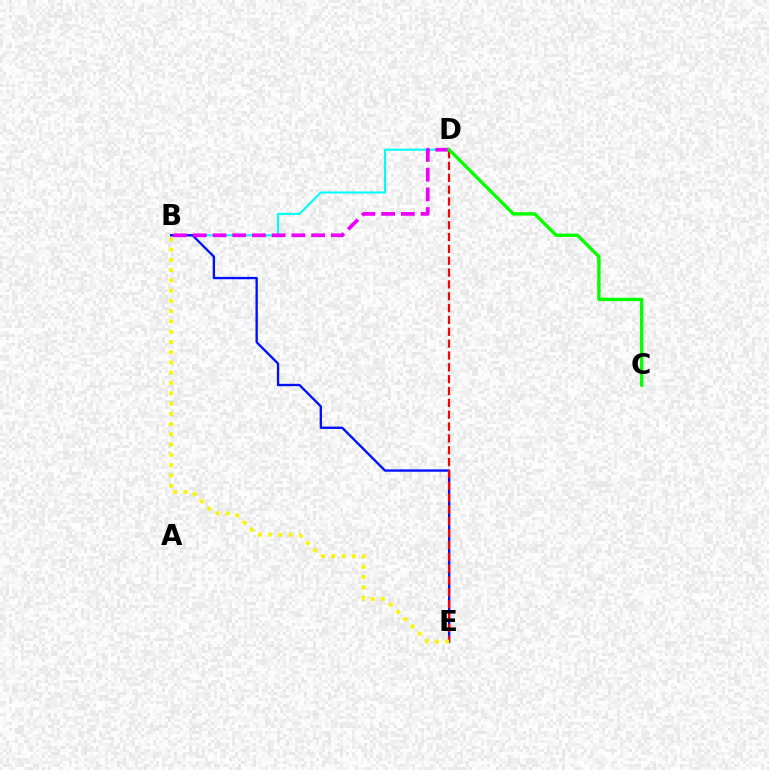{('B', 'D'): [{'color': '#00fff6', 'line_style': 'solid', 'thickness': 1.5}, {'color': '#ee00ff', 'line_style': 'dashed', 'thickness': 2.68}], ('B', 'E'): [{'color': '#0010ff', 'line_style': 'solid', 'thickness': 1.68}, {'color': '#fcf500', 'line_style': 'dotted', 'thickness': 2.79}], ('D', 'E'): [{'color': '#ff0000', 'line_style': 'dashed', 'thickness': 1.61}], ('C', 'D'): [{'color': '#08ff00', 'line_style': 'solid', 'thickness': 2.43}]}